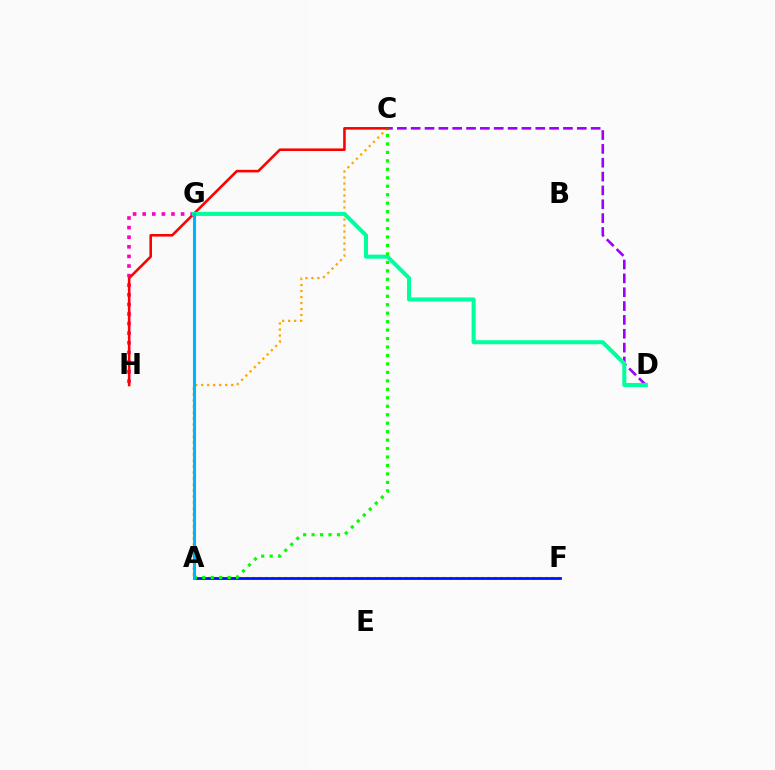{('A', 'F'): [{'color': '#b3ff00', 'line_style': 'dotted', 'thickness': 1.73}, {'color': '#0010ff', 'line_style': 'solid', 'thickness': 1.99}], ('A', 'C'): [{'color': '#ffa500', 'line_style': 'dotted', 'thickness': 1.63}, {'color': '#08ff00', 'line_style': 'dotted', 'thickness': 2.3}], ('C', 'D'): [{'color': '#9b00ff', 'line_style': 'dashed', 'thickness': 1.88}], ('G', 'H'): [{'color': '#ff00bd', 'line_style': 'dotted', 'thickness': 2.61}], ('C', 'H'): [{'color': '#ff0000', 'line_style': 'solid', 'thickness': 1.86}], ('D', 'G'): [{'color': '#00ff9d', 'line_style': 'solid', 'thickness': 2.91}], ('A', 'G'): [{'color': '#00b5ff', 'line_style': 'solid', 'thickness': 2.24}]}